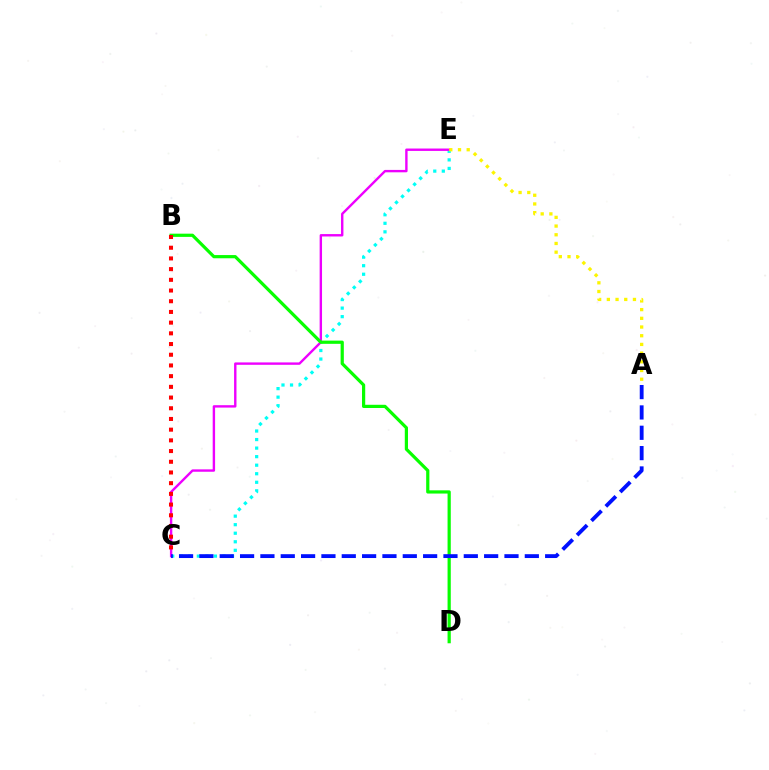{('C', 'E'): [{'color': '#00fff6', 'line_style': 'dotted', 'thickness': 2.32}, {'color': '#ee00ff', 'line_style': 'solid', 'thickness': 1.73}], ('B', 'D'): [{'color': '#08ff00', 'line_style': 'solid', 'thickness': 2.31}], ('A', 'E'): [{'color': '#fcf500', 'line_style': 'dotted', 'thickness': 2.36}], ('A', 'C'): [{'color': '#0010ff', 'line_style': 'dashed', 'thickness': 2.76}], ('B', 'C'): [{'color': '#ff0000', 'line_style': 'dotted', 'thickness': 2.91}]}